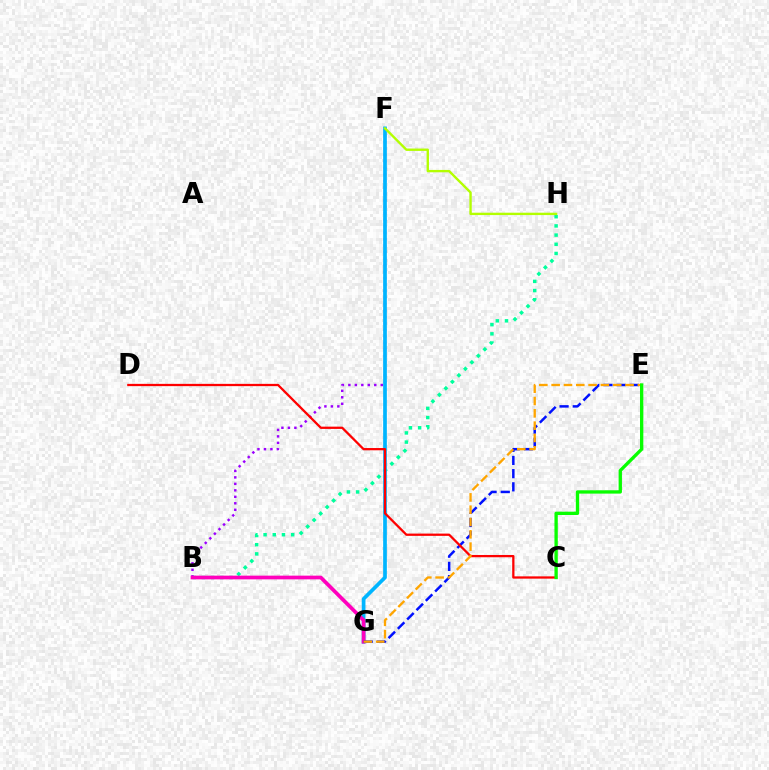{('B', 'F'): [{'color': '#9b00ff', 'line_style': 'dotted', 'thickness': 1.76}], ('B', 'H'): [{'color': '#00ff9d', 'line_style': 'dotted', 'thickness': 2.5}], ('F', 'G'): [{'color': '#00b5ff', 'line_style': 'solid', 'thickness': 2.66}], ('B', 'G'): [{'color': '#ff00bd', 'line_style': 'solid', 'thickness': 2.67}], ('E', 'G'): [{'color': '#0010ff', 'line_style': 'dashed', 'thickness': 1.79}, {'color': '#ffa500', 'line_style': 'dashed', 'thickness': 1.67}], ('C', 'D'): [{'color': '#ff0000', 'line_style': 'solid', 'thickness': 1.63}], ('C', 'E'): [{'color': '#08ff00', 'line_style': 'solid', 'thickness': 2.39}], ('F', 'H'): [{'color': '#b3ff00', 'line_style': 'solid', 'thickness': 1.71}]}